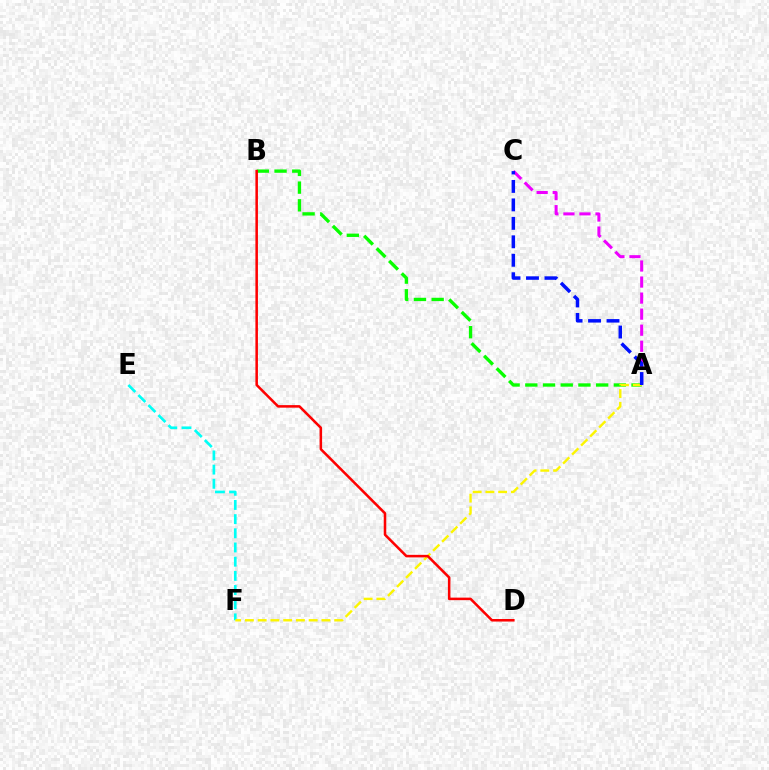{('A', 'B'): [{'color': '#08ff00', 'line_style': 'dashed', 'thickness': 2.41}], ('A', 'C'): [{'color': '#ee00ff', 'line_style': 'dashed', 'thickness': 2.18}, {'color': '#0010ff', 'line_style': 'dashed', 'thickness': 2.51}], ('E', 'F'): [{'color': '#00fff6', 'line_style': 'dashed', 'thickness': 1.93}], ('A', 'F'): [{'color': '#fcf500', 'line_style': 'dashed', 'thickness': 1.73}], ('B', 'D'): [{'color': '#ff0000', 'line_style': 'solid', 'thickness': 1.83}]}